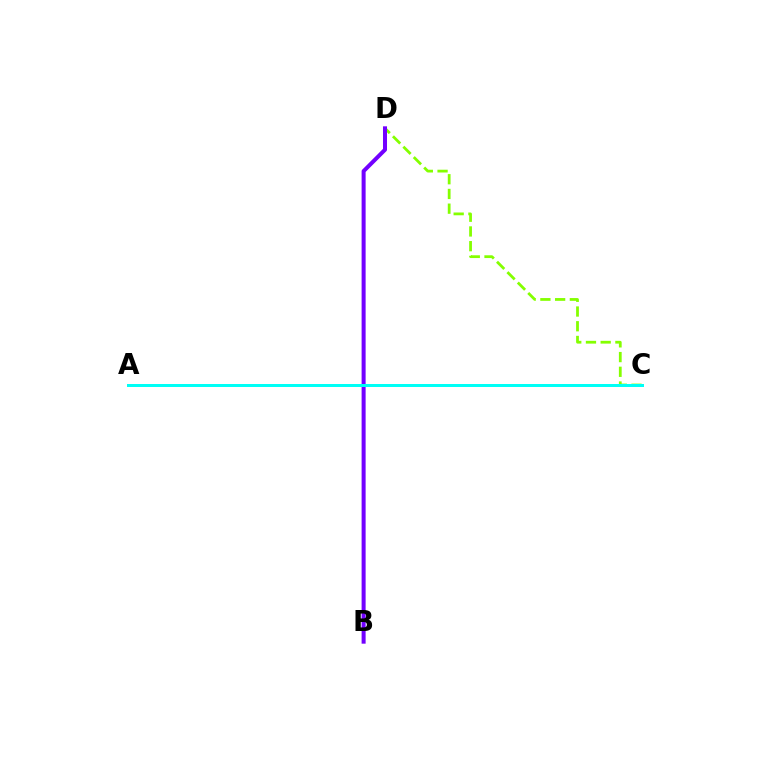{('B', 'D'): [{'color': '#ff0000', 'line_style': 'dashed', 'thickness': 1.58}, {'color': '#7200ff', 'line_style': 'solid', 'thickness': 2.89}], ('C', 'D'): [{'color': '#84ff00', 'line_style': 'dashed', 'thickness': 2.0}], ('A', 'C'): [{'color': '#00fff6', 'line_style': 'solid', 'thickness': 2.15}]}